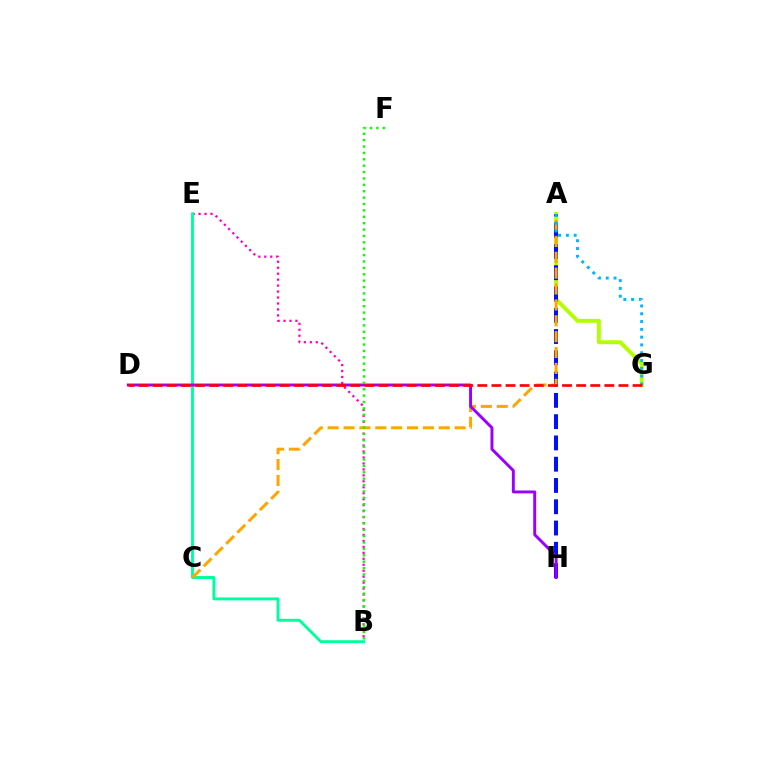{('B', 'E'): [{'color': '#ff00bd', 'line_style': 'dotted', 'thickness': 1.62}, {'color': '#00ff9d', 'line_style': 'solid', 'thickness': 2.1}], ('A', 'G'): [{'color': '#b3ff00', 'line_style': 'solid', 'thickness': 2.8}, {'color': '#00b5ff', 'line_style': 'dotted', 'thickness': 2.12}], ('A', 'H'): [{'color': '#0010ff', 'line_style': 'dashed', 'thickness': 2.89}], ('A', 'C'): [{'color': '#ffa500', 'line_style': 'dashed', 'thickness': 2.16}], ('D', 'H'): [{'color': '#9b00ff', 'line_style': 'solid', 'thickness': 2.11}], ('D', 'G'): [{'color': '#ff0000', 'line_style': 'dashed', 'thickness': 1.92}], ('B', 'F'): [{'color': '#08ff00', 'line_style': 'dotted', 'thickness': 1.74}]}